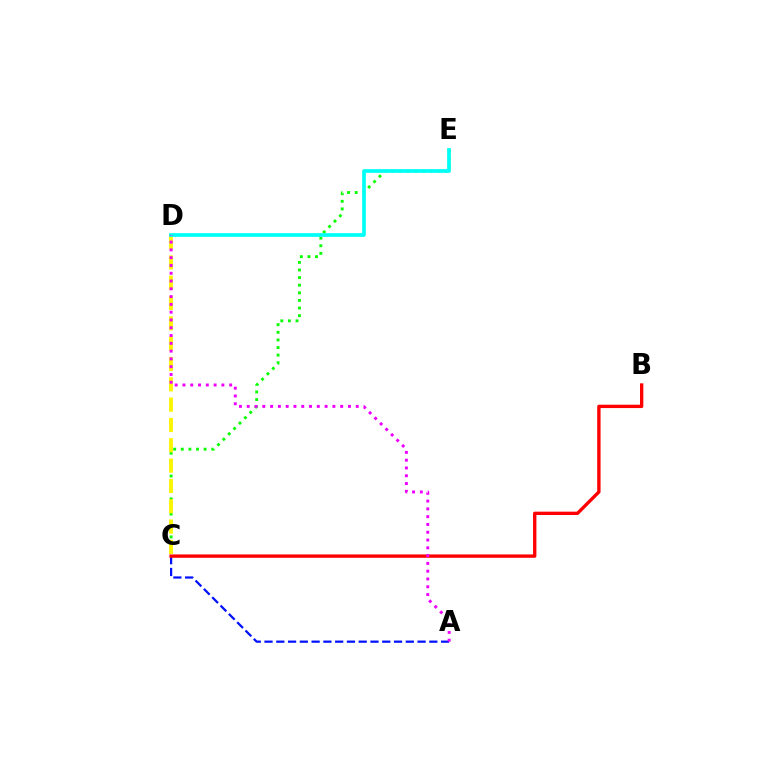{('C', 'E'): [{'color': '#08ff00', 'line_style': 'dotted', 'thickness': 2.07}], ('C', 'D'): [{'color': '#fcf500', 'line_style': 'dashed', 'thickness': 2.76}], ('A', 'C'): [{'color': '#0010ff', 'line_style': 'dashed', 'thickness': 1.6}], ('D', 'E'): [{'color': '#00fff6', 'line_style': 'solid', 'thickness': 2.67}], ('B', 'C'): [{'color': '#ff0000', 'line_style': 'solid', 'thickness': 2.41}], ('A', 'D'): [{'color': '#ee00ff', 'line_style': 'dotted', 'thickness': 2.12}]}